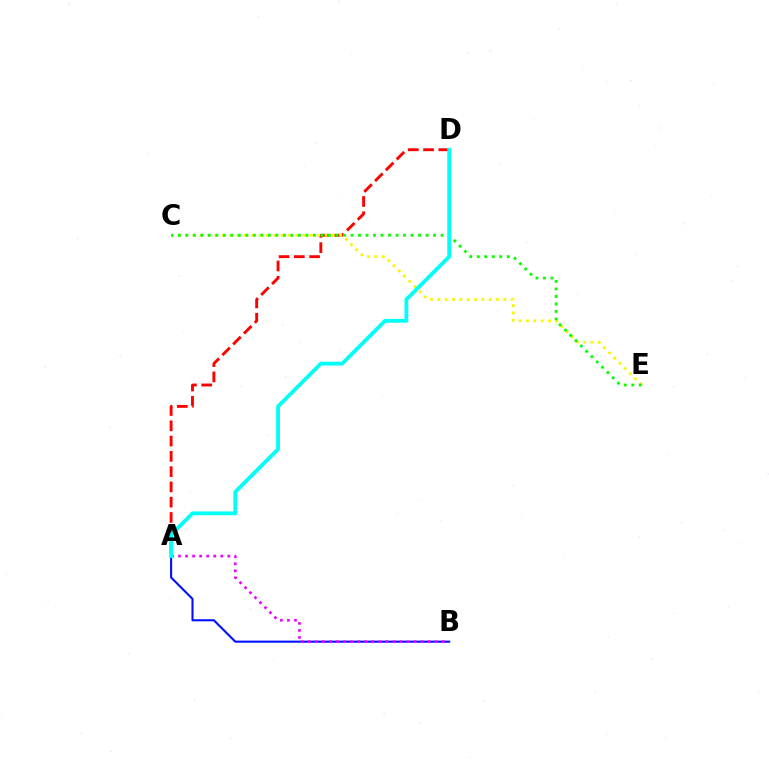{('A', 'D'): [{'color': '#ff0000', 'line_style': 'dashed', 'thickness': 2.08}, {'color': '#00fff6', 'line_style': 'solid', 'thickness': 2.75}], ('A', 'B'): [{'color': '#0010ff', 'line_style': 'solid', 'thickness': 1.5}, {'color': '#ee00ff', 'line_style': 'dotted', 'thickness': 1.92}], ('C', 'E'): [{'color': '#fcf500', 'line_style': 'dotted', 'thickness': 1.99}, {'color': '#08ff00', 'line_style': 'dotted', 'thickness': 2.04}]}